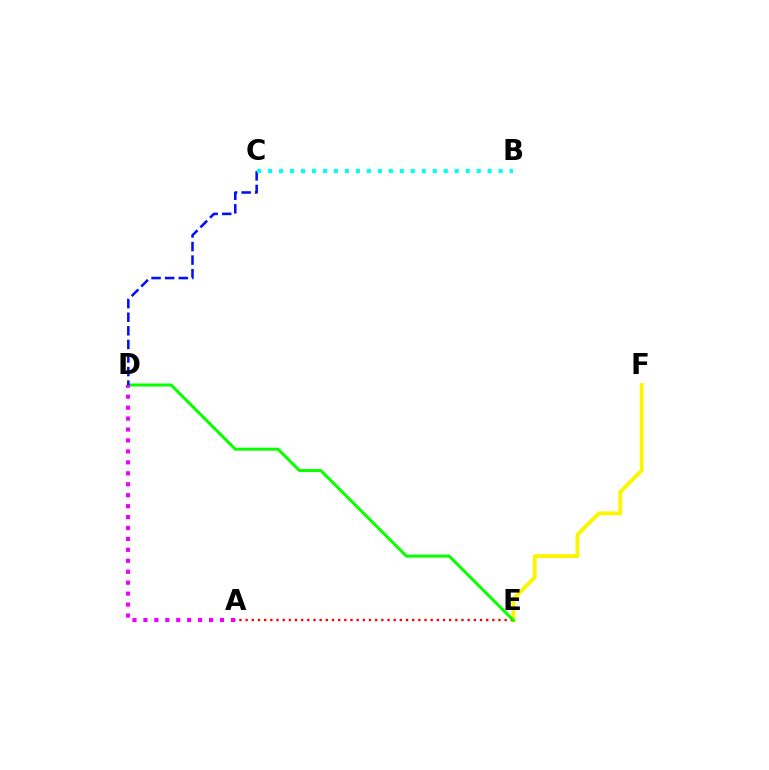{('E', 'F'): [{'color': '#fcf500', 'line_style': 'solid', 'thickness': 2.8}], ('A', 'E'): [{'color': '#ff0000', 'line_style': 'dotted', 'thickness': 1.68}], ('D', 'E'): [{'color': '#08ff00', 'line_style': 'solid', 'thickness': 2.18}], ('C', 'D'): [{'color': '#0010ff', 'line_style': 'dashed', 'thickness': 1.85}], ('A', 'D'): [{'color': '#ee00ff', 'line_style': 'dotted', 'thickness': 2.97}], ('B', 'C'): [{'color': '#00fff6', 'line_style': 'dotted', 'thickness': 2.98}]}